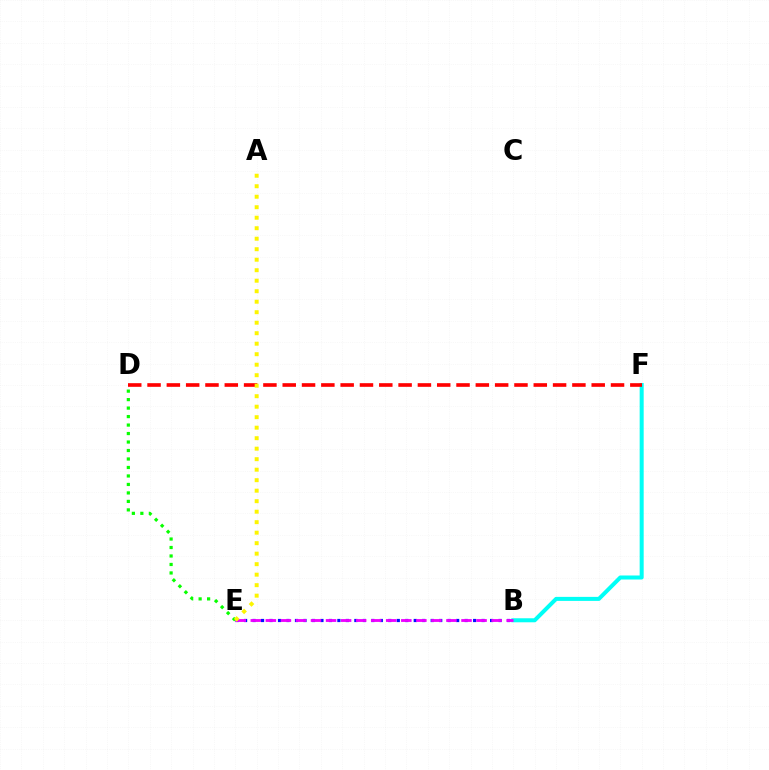{('B', 'F'): [{'color': '#00fff6', 'line_style': 'solid', 'thickness': 2.9}], ('D', 'E'): [{'color': '#08ff00', 'line_style': 'dotted', 'thickness': 2.3}], ('D', 'F'): [{'color': '#ff0000', 'line_style': 'dashed', 'thickness': 2.62}], ('B', 'E'): [{'color': '#0010ff', 'line_style': 'dotted', 'thickness': 2.3}, {'color': '#ee00ff', 'line_style': 'dashed', 'thickness': 2.04}], ('A', 'E'): [{'color': '#fcf500', 'line_style': 'dotted', 'thickness': 2.85}]}